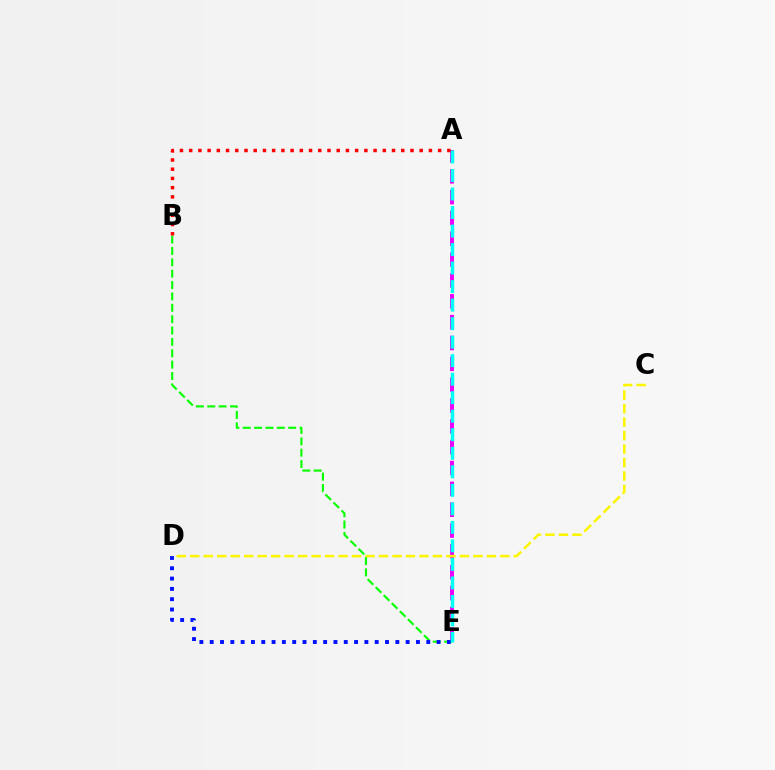{('A', 'E'): [{'color': '#ee00ff', 'line_style': 'dashed', 'thickness': 2.83}, {'color': '#00fff6', 'line_style': 'dashed', 'thickness': 2.52}], ('B', 'E'): [{'color': '#08ff00', 'line_style': 'dashed', 'thickness': 1.54}], ('D', 'E'): [{'color': '#0010ff', 'line_style': 'dotted', 'thickness': 2.8}], ('A', 'B'): [{'color': '#ff0000', 'line_style': 'dotted', 'thickness': 2.51}], ('C', 'D'): [{'color': '#fcf500', 'line_style': 'dashed', 'thickness': 1.83}]}